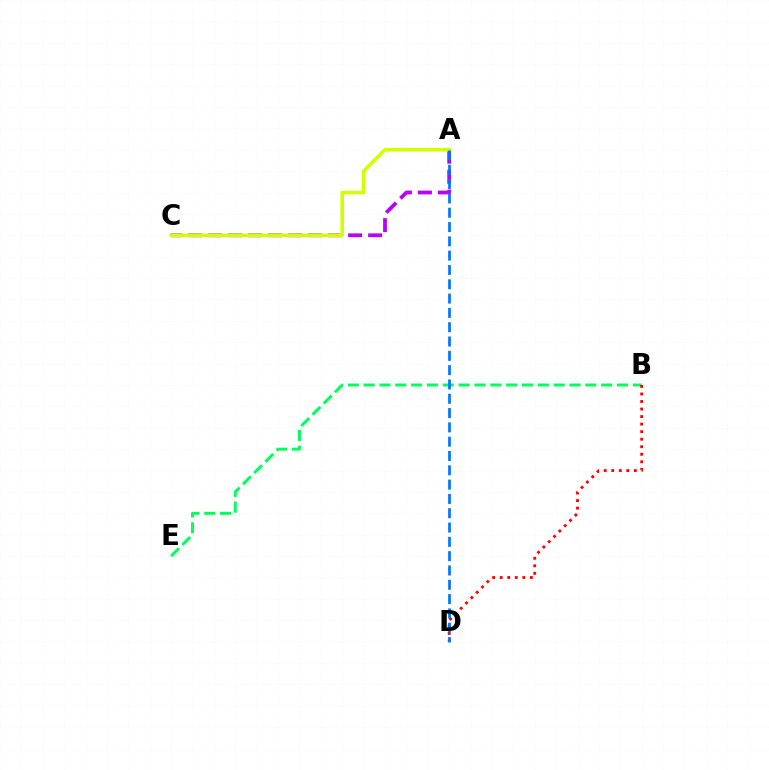{('A', 'C'): [{'color': '#b900ff', 'line_style': 'dashed', 'thickness': 2.72}, {'color': '#d1ff00', 'line_style': 'solid', 'thickness': 2.6}], ('B', 'E'): [{'color': '#00ff5c', 'line_style': 'dashed', 'thickness': 2.15}], ('B', 'D'): [{'color': '#ff0000', 'line_style': 'dotted', 'thickness': 2.05}], ('A', 'D'): [{'color': '#0074ff', 'line_style': 'dashed', 'thickness': 1.94}]}